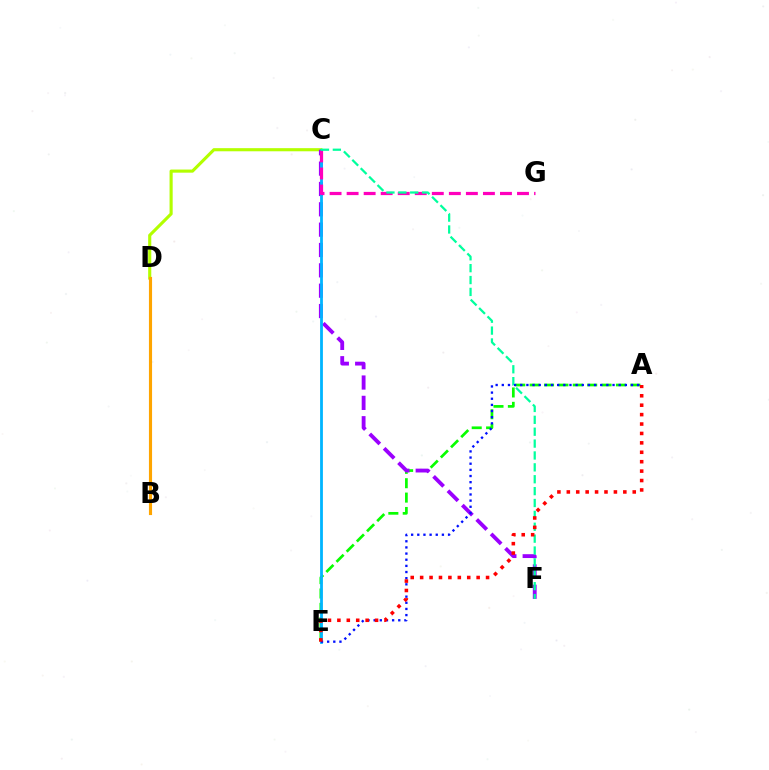{('A', 'E'): [{'color': '#08ff00', 'line_style': 'dashed', 'thickness': 1.95}, {'color': '#0010ff', 'line_style': 'dotted', 'thickness': 1.67}, {'color': '#ff0000', 'line_style': 'dotted', 'thickness': 2.56}], ('C', 'D'): [{'color': '#b3ff00', 'line_style': 'solid', 'thickness': 2.25}], ('C', 'F'): [{'color': '#9b00ff', 'line_style': 'dashed', 'thickness': 2.76}, {'color': '#00ff9d', 'line_style': 'dashed', 'thickness': 1.61}], ('C', 'E'): [{'color': '#00b5ff', 'line_style': 'solid', 'thickness': 2.01}], ('C', 'G'): [{'color': '#ff00bd', 'line_style': 'dashed', 'thickness': 2.31}], ('B', 'D'): [{'color': '#ffa500', 'line_style': 'solid', 'thickness': 2.26}]}